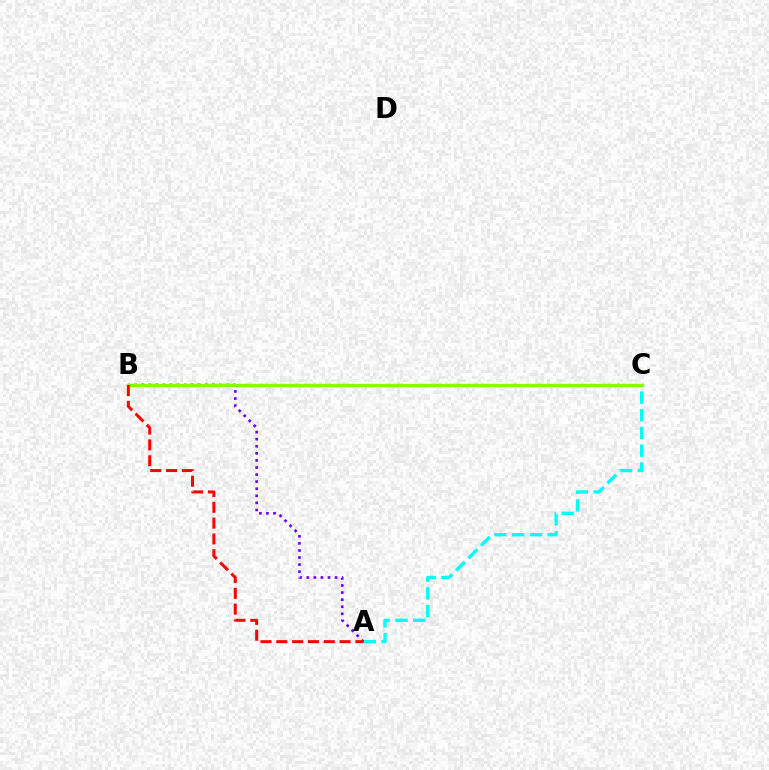{('A', 'B'): [{'color': '#7200ff', 'line_style': 'dotted', 'thickness': 1.92}, {'color': '#ff0000', 'line_style': 'dashed', 'thickness': 2.15}], ('A', 'C'): [{'color': '#00fff6', 'line_style': 'dashed', 'thickness': 2.41}], ('B', 'C'): [{'color': '#84ff00', 'line_style': 'solid', 'thickness': 2.41}]}